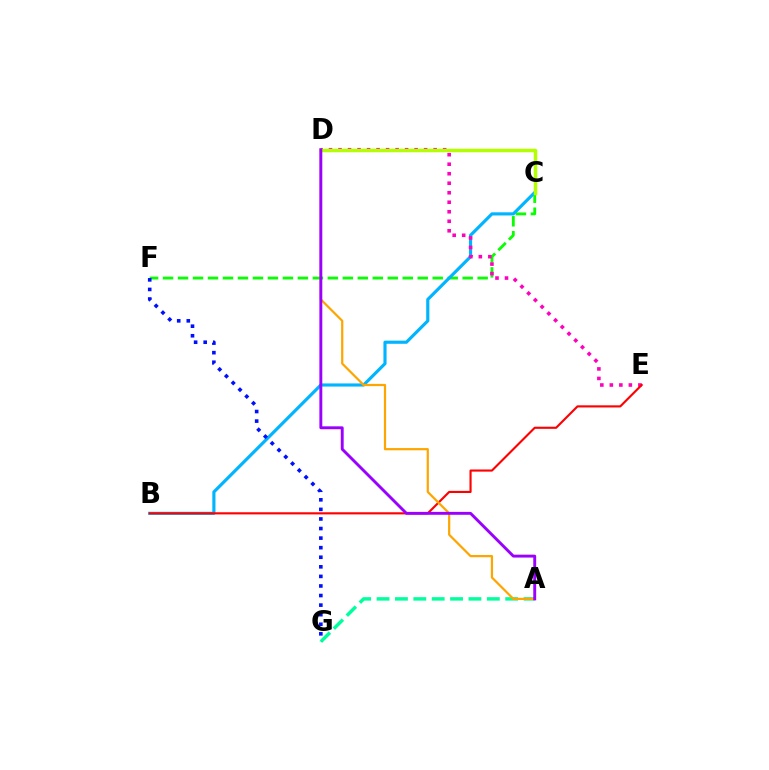{('C', 'F'): [{'color': '#08ff00', 'line_style': 'dashed', 'thickness': 2.04}], ('A', 'G'): [{'color': '#00ff9d', 'line_style': 'dashed', 'thickness': 2.5}], ('B', 'C'): [{'color': '#00b5ff', 'line_style': 'solid', 'thickness': 2.27}], ('D', 'E'): [{'color': '#ff00bd', 'line_style': 'dotted', 'thickness': 2.58}], ('B', 'E'): [{'color': '#ff0000', 'line_style': 'solid', 'thickness': 1.54}], ('C', 'D'): [{'color': '#b3ff00', 'line_style': 'solid', 'thickness': 2.51}], ('A', 'D'): [{'color': '#ffa500', 'line_style': 'solid', 'thickness': 1.6}, {'color': '#9b00ff', 'line_style': 'solid', 'thickness': 2.09}], ('F', 'G'): [{'color': '#0010ff', 'line_style': 'dotted', 'thickness': 2.6}]}